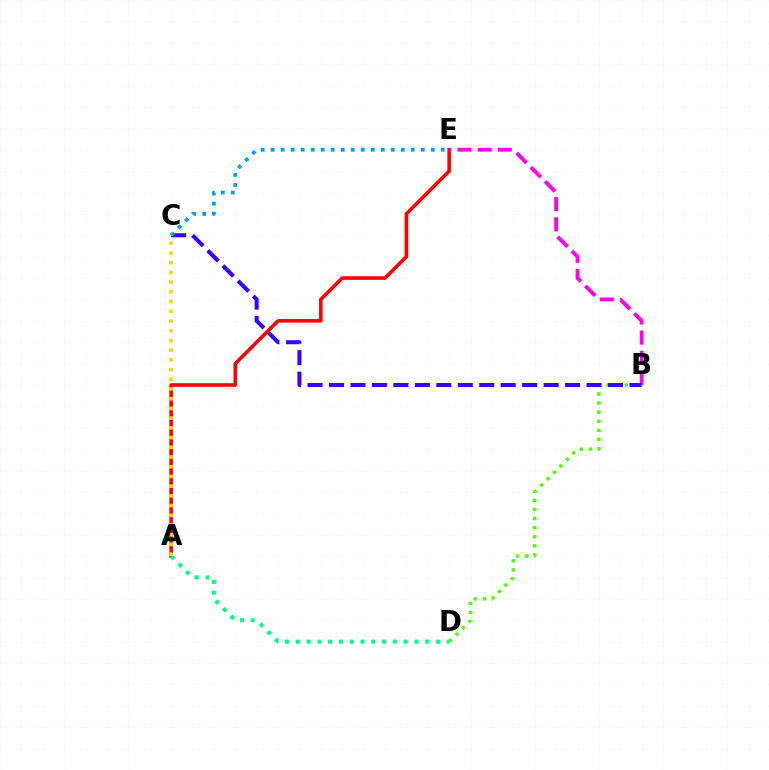{('B', 'D'): [{'color': '#4fff00', 'line_style': 'dotted', 'thickness': 2.47}], ('A', 'E'): [{'color': '#ff0000', 'line_style': 'solid', 'thickness': 2.59}], ('B', 'E'): [{'color': '#ff00ed', 'line_style': 'dashed', 'thickness': 2.74}], ('B', 'C'): [{'color': '#3700ff', 'line_style': 'dashed', 'thickness': 2.92}], ('C', 'E'): [{'color': '#009eff', 'line_style': 'dotted', 'thickness': 2.72}], ('A', 'D'): [{'color': '#00ff86', 'line_style': 'dotted', 'thickness': 2.93}], ('A', 'C'): [{'color': '#ffd500', 'line_style': 'dotted', 'thickness': 2.64}]}